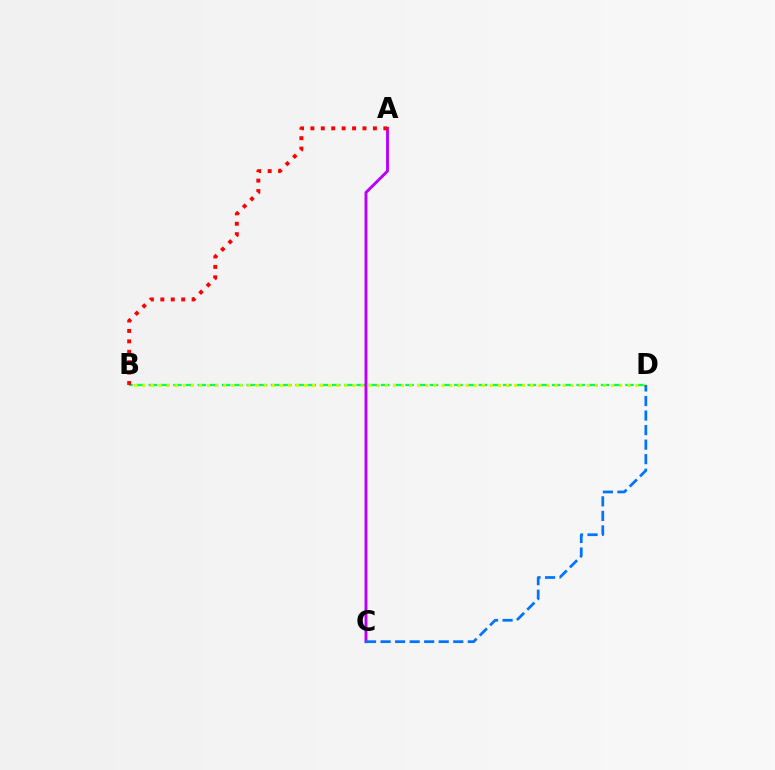{('B', 'D'): [{'color': '#00ff5c', 'line_style': 'dashed', 'thickness': 1.66}, {'color': '#d1ff00', 'line_style': 'dotted', 'thickness': 2.2}], ('A', 'C'): [{'color': '#b900ff', 'line_style': 'solid', 'thickness': 2.1}], ('A', 'B'): [{'color': '#ff0000', 'line_style': 'dotted', 'thickness': 2.83}], ('C', 'D'): [{'color': '#0074ff', 'line_style': 'dashed', 'thickness': 1.97}]}